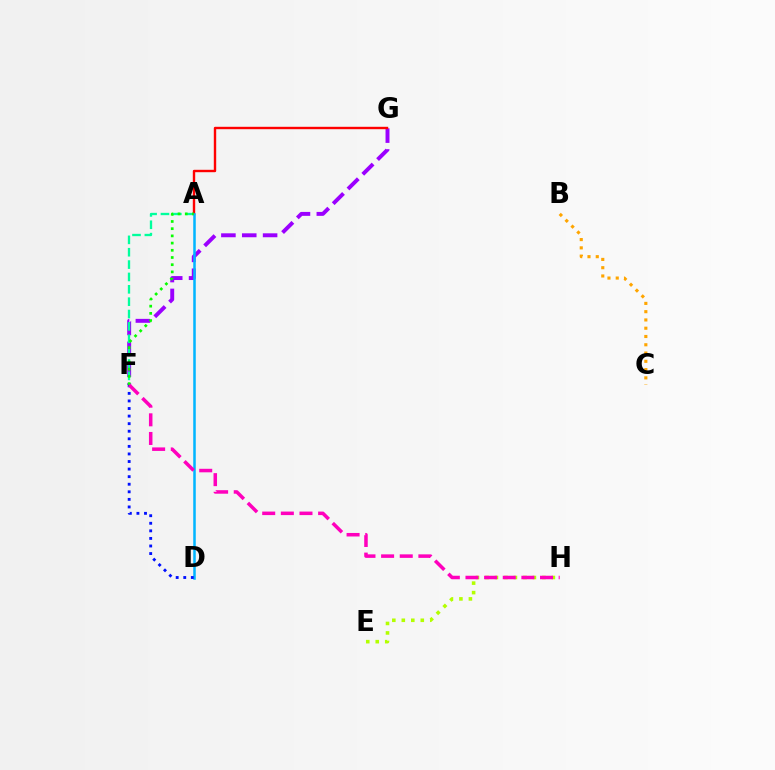{('B', 'C'): [{'color': '#ffa500', 'line_style': 'dotted', 'thickness': 2.25}], ('F', 'G'): [{'color': '#9b00ff', 'line_style': 'dashed', 'thickness': 2.83}], ('A', 'F'): [{'color': '#00ff9d', 'line_style': 'dashed', 'thickness': 1.68}, {'color': '#08ff00', 'line_style': 'dotted', 'thickness': 1.96}], ('E', 'H'): [{'color': '#b3ff00', 'line_style': 'dotted', 'thickness': 2.58}], ('A', 'G'): [{'color': '#ff0000', 'line_style': 'solid', 'thickness': 1.73}], ('A', 'D'): [{'color': '#00b5ff', 'line_style': 'solid', 'thickness': 1.82}], ('D', 'F'): [{'color': '#0010ff', 'line_style': 'dotted', 'thickness': 2.06}], ('F', 'H'): [{'color': '#ff00bd', 'line_style': 'dashed', 'thickness': 2.53}]}